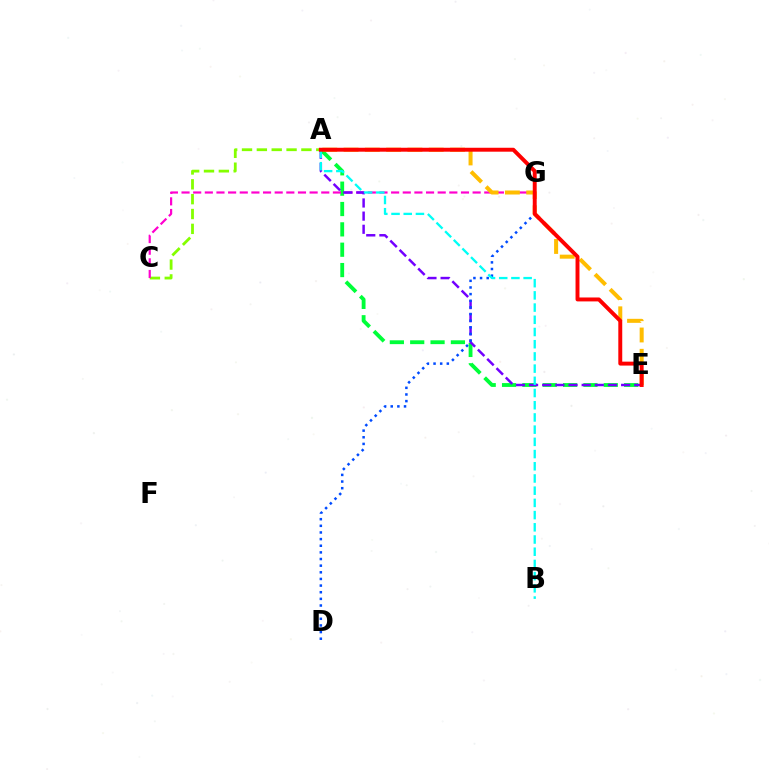{('A', 'C'): [{'color': '#84ff00', 'line_style': 'dashed', 'thickness': 2.02}], ('A', 'E'): [{'color': '#00ff39', 'line_style': 'dashed', 'thickness': 2.76}, {'color': '#ffbd00', 'line_style': 'dashed', 'thickness': 2.89}, {'color': '#7200ff', 'line_style': 'dashed', 'thickness': 1.79}, {'color': '#ff0000', 'line_style': 'solid', 'thickness': 2.83}], ('C', 'G'): [{'color': '#ff00cf', 'line_style': 'dashed', 'thickness': 1.58}], ('D', 'G'): [{'color': '#004bff', 'line_style': 'dotted', 'thickness': 1.8}], ('A', 'B'): [{'color': '#00fff6', 'line_style': 'dashed', 'thickness': 1.66}]}